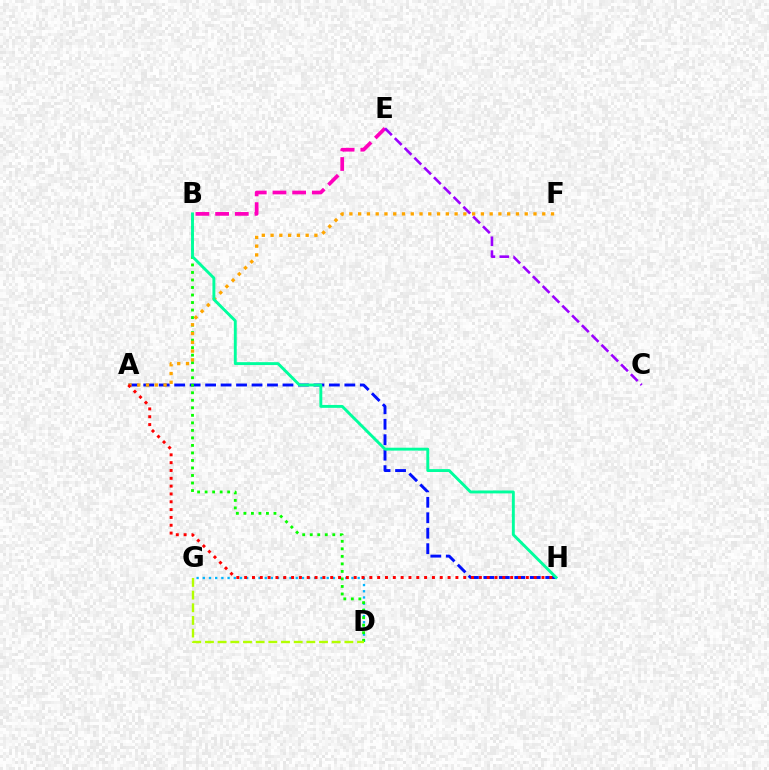{('D', 'G'): [{'color': '#00b5ff', 'line_style': 'dotted', 'thickness': 1.68}, {'color': '#b3ff00', 'line_style': 'dashed', 'thickness': 1.72}], ('A', 'H'): [{'color': '#0010ff', 'line_style': 'dashed', 'thickness': 2.1}, {'color': '#ff0000', 'line_style': 'dotted', 'thickness': 2.13}], ('B', 'E'): [{'color': '#ff00bd', 'line_style': 'dashed', 'thickness': 2.67}], ('B', 'D'): [{'color': '#08ff00', 'line_style': 'dotted', 'thickness': 2.04}], ('A', 'F'): [{'color': '#ffa500', 'line_style': 'dotted', 'thickness': 2.38}], ('B', 'H'): [{'color': '#00ff9d', 'line_style': 'solid', 'thickness': 2.09}], ('C', 'E'): [{'color': '#9b00ff', 'line_style': 'dashed', 'thickness': 1.88}]}